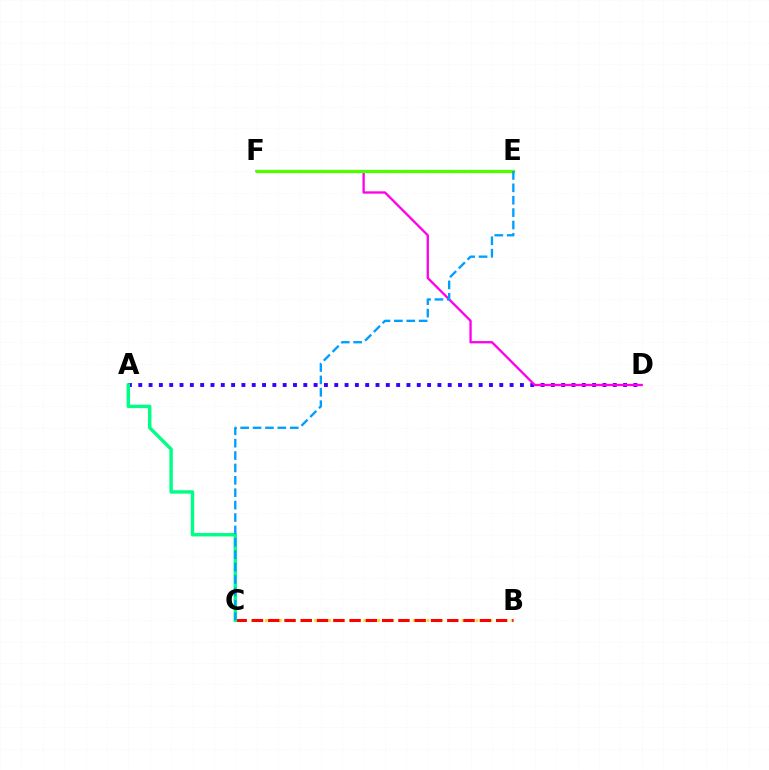{('B', 'C'): [{'color': '#ffd500', 'line_style': 'dotted', 'thickness': 1.91}, {'color': '#ff0000', 'line_style': 'dashed', 'thickness': 2.21}], ('A', 'D'): [{'color': '#3700ff', 'line_style': 'dotted', 'thickness': 2.8}], ('D', 'F'): [{'color': '#ff00ed', 'line_style': 'solid', 'thickness': 1.67}], ('A', 'C'): [{'color': '#00ff86', 'line_style': 'solid', 'thickness': 2.47}], ('E', 'F'): [{'color': '#4fff00', 'line_style': 'solid', 'thickness': 2.35}], ('C', 'E'): [{'color': '#009eff', 'line_style': 'dashed', 'thickness': 1.68}]}